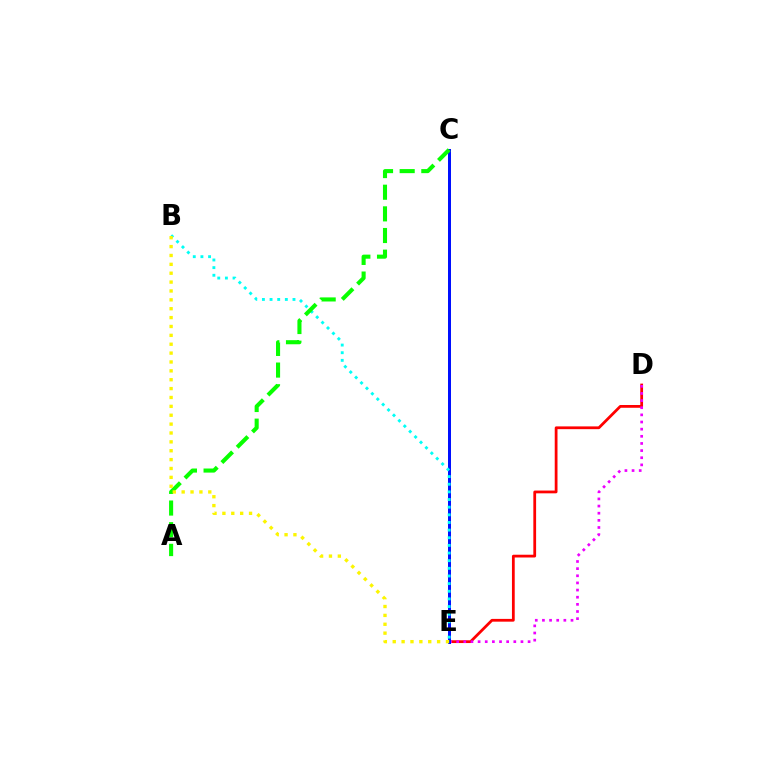{('D', 'E'): [{'color': '#ff0000', 'line_style': 'solid', 'thickness': 1.99}, {'color': '#ee00ff', 'line_style': 'dotted', 'thickness': 1.94}], ('C', 'E'): [{'color': '#0010ff', 'line_style': 'solid', 'thickness': 2.15}], ('B', 'E'): [{'color': '#00fff6', 'line_style': 'dotted', 'thickness': 2.08}, {'color': '#fcf500', 'line_style': 'dotted', 'thickness': 2.41}], ('A', 'C'): [{'color': '#08ff00', 'line_style': 'dashed', 'thickness': 2.94}]}